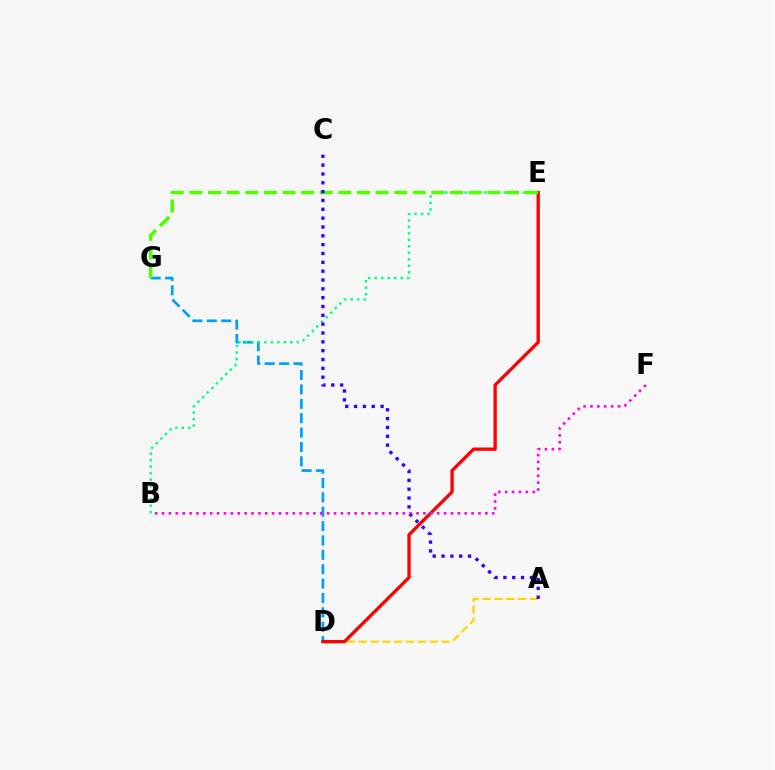{('A', 'D'): [{'color': '#ffd500', 'line_style': 'dashed', 'thickness': 1.61}], ('D', 'G'): [{'color': '#009eff', 'line_style': 'dashed', 'thickness': 1.95}], ('D', 'E'): [{'color': '#ff0000', 'line_style': 'solid', 'thickness': 2.39}], ('B', 'E'): [{'color': '#00ff86', 'line_style': 'dotted', 'thickness': 1.77}], ('E', 'G'): [{'color': '#4fff00', 'line_style': 'dashed', 'thickness': 2.53}], ('A', 'C'): [{'color': '#3700ff', 'line_style': 'dotted', 'thickness': 2.4}], ('B', 'F'): [{'color': '#ff00ed', 'line_style': 'dotted', 'thickness': 1.87}]}